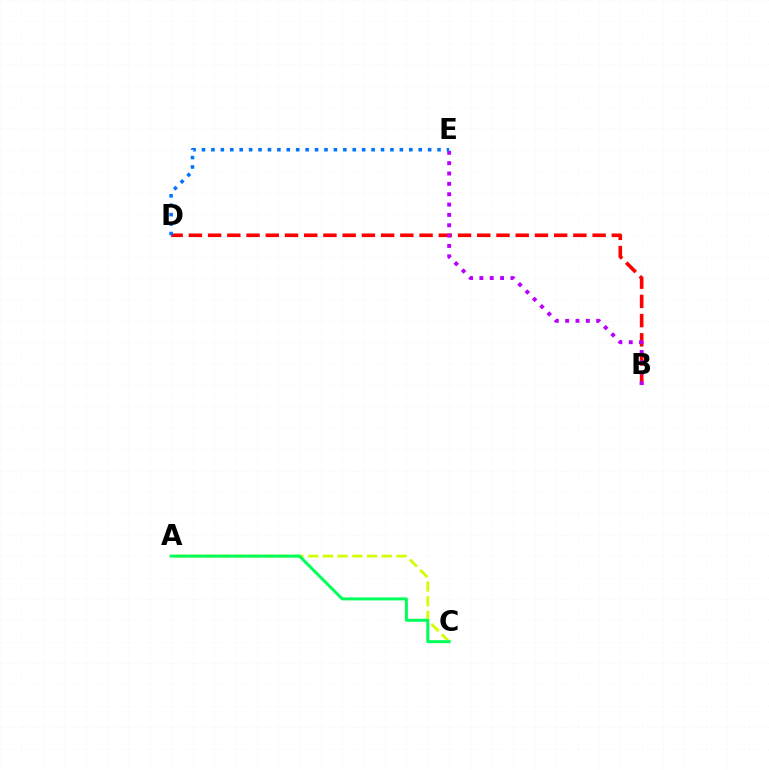{('B', 'D'): [{'color': '#ff0000', 'line_style': 'dashed', 'thickness': 2.61}], ('B', 'E'): [{'color': '#b900ff', 'line_style': 'dotted', 'thickness': 2.81}], ('A', 'C'): [{'color': '#d1ff00', 'line_style': 'dashed', 'thickness': 2.0}, {'color': '#00ff5c', 'line_style': 'solid', 'thickness': 2.15}], ('D', 'E'): [{'color': '#0074ff', 'line_style': 'dotted', 'thickness': 2.56}]}